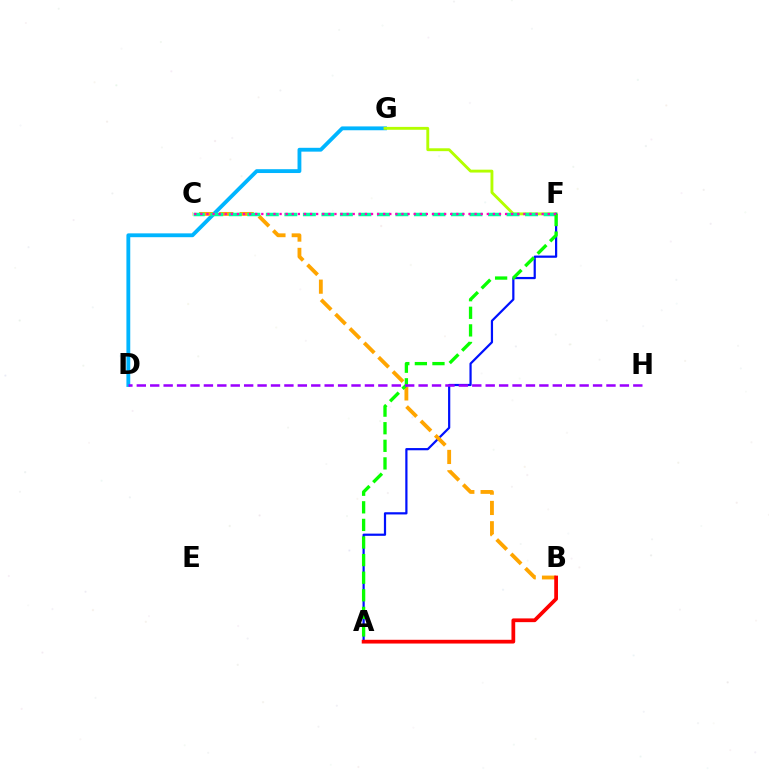{('D', 'G'): [{'color': '#00b5ff', 'line_style': 'solid', 'thickness': 2.76}], ('F', 'G'): [{'color': '#b3ff00', 'line_style': 'solid', 'thickness': 2.07}], ('A', 'F'): [{'color': '#0010ff', 'line_style': 'solid', 'thickness': 1.59}, {'color': '#08ff00', 'line_style': 'dashed', 'thickness': 2.39}], ('B', 'C'): [{'color': '#ffa500', 'line_style': 'dashed', 'thickness': 2.76}], ('A', 'B'): [{'color': '#ff0000', 'line_style': 'solid', 'thickness': 2.7}], ('C', 'F'): [{'color': '#00ff9d', 'line_style': 'dashed', 'thickness': 2.52}, {'color': '#ff00bd', 'line_style': 'dotted', 'thickness': 1.66}], ('D', 'H'): [{'color': '#9b00ff', 'line_style': 'dashed', 'thickness': 1.82}]}